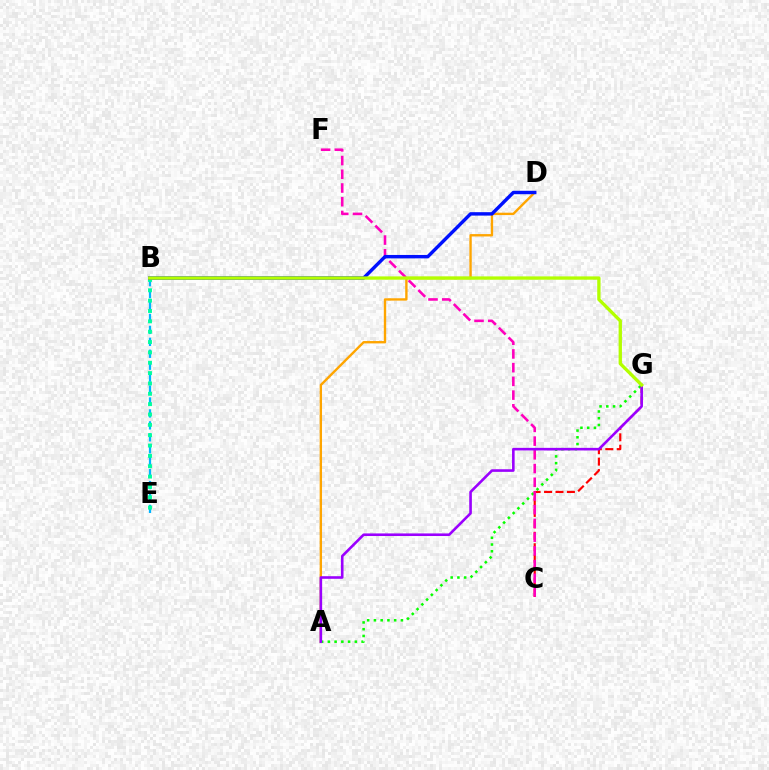{('C', 'G'): [{'color': '#ff0000', 'line_style': 'dashed', 'thickness': 1.55}], ('A', 'D'): [{'color': '#ffa500', 'line_style': 'solid', 'thickness': 1.71}], ('B', 'E'): [{'color': '#00b5ff', 'line_style': 'dashed', 'thickness': 1.62}, {'color': '#00ff9d', 'line_style': 'dotted', 'thickness': 2.81}], ('A', 'G'): [{'color': '#08ff00', 'line_style': 'dotted', 'thickness': 1.83}, {'color': '#9b00ff', 'line_style': 'solid', 'thickness': 1.87}], ('C', 'F'): [{'color': '#ff00bd', 'line_style': 'dashed', 'thickness': 1.86}], ('B', 'D'): [{'color': '#0010ff', 'line_style': 'solid', 'thickness': 2.47}], ('B', 'G'): [{'color': '#b3ff00', 'line_style': 'solid', 'thickness': 2.39}]}